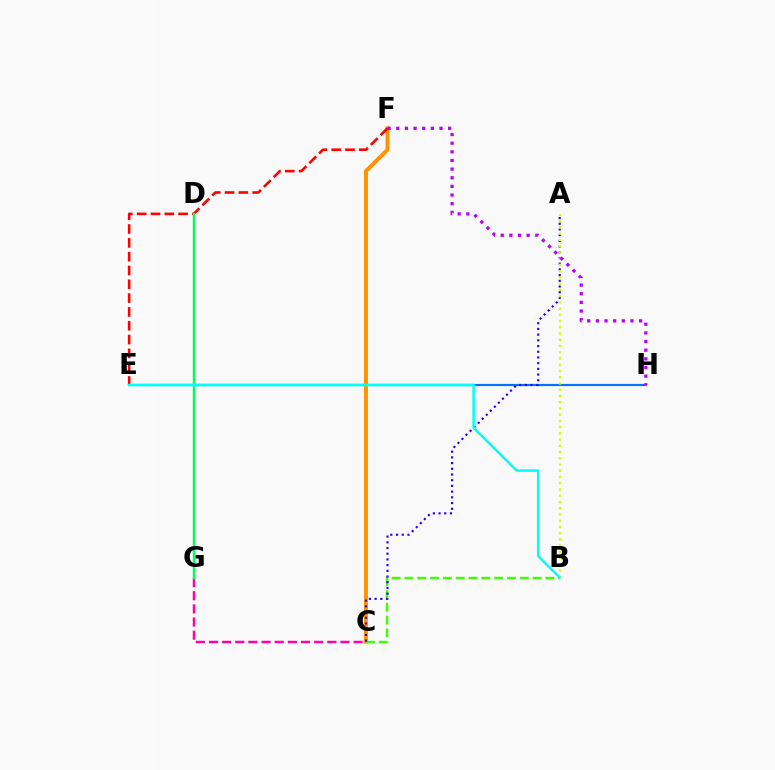{('E', 'H'): [{'color': '#0074ff', 'line_style': 'solid', 'thickness': 1.57}], ('C', 'G'): [{'color': '#ff00ac', 'line_style': 'dashed', 'thickness': 1.79}], ('C', 'F'): [{'color': '#ff9400', 'line_style': 'solid', 'thickness': 2.85}], ('B', 'C'): [{'color': '#3dff00', 'line_style': 'dashed', 'thickness': 1.74}], ('A', 'C'): [{'color': '#2500ff', 'line_style': 'dotted', 'thickness': 1.55}], ('A', 'B'): [{'color': '#d1ff00', 'line_style': 'dotted', 'thickness': 1.7}], ('E', 'F'): [{'color': '#ff0000', 'line_style': 'dashed', 'thickness': 1.88}], ('D', 'G'): [{'color': '#00ff5c', 'line_style': 'solid', 'thickness': 1.76}], ('B', 'E'): [{'color': '#00fff6', 'line_style': 'solid', 'thickness': 1.8}], ('F', 'H'): [{'color': '#b900ff', 'line_style': 'dotted', 'thickness': 2.35}]}